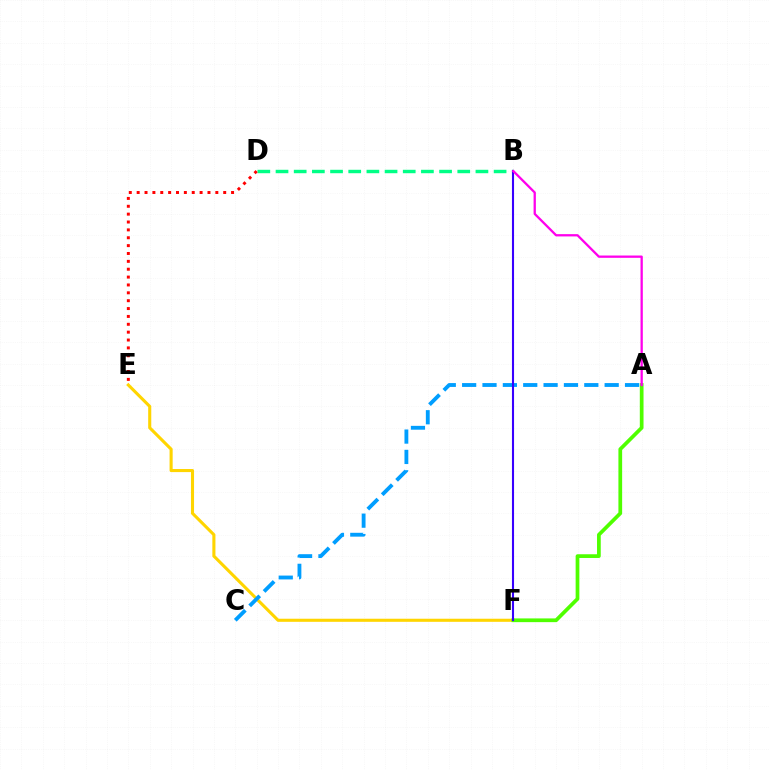{('B', 'D'): [{'color': '#00ff86', 'line_style': 'dashed', 'thickness': 2.47}], ('E', 'F'): [{'color': '#ffd500', 'line_style': 'solid', 'thickness': 2.22}], ('A', 'F'): [{'color': '#4fff00', 'line_style': 'solid', 'thickness': 2.68}], ('A', 'C'): [{'color': '#009eff', 'line_style': 'dashed', 'thickness': 2.77}], ('B', 'F'): [{'color': '#3700ff', 'line_style': 'solid', 'thickness': 1.51}], ('D', 'E'): [{'color': '#ff0000', 'line_style': 'dotted', 'thickness': 2.14}], ('A', 'B'): [{'color': '#ff00ed', 'line_style': 'solid', 'thickness': 1.65}]}